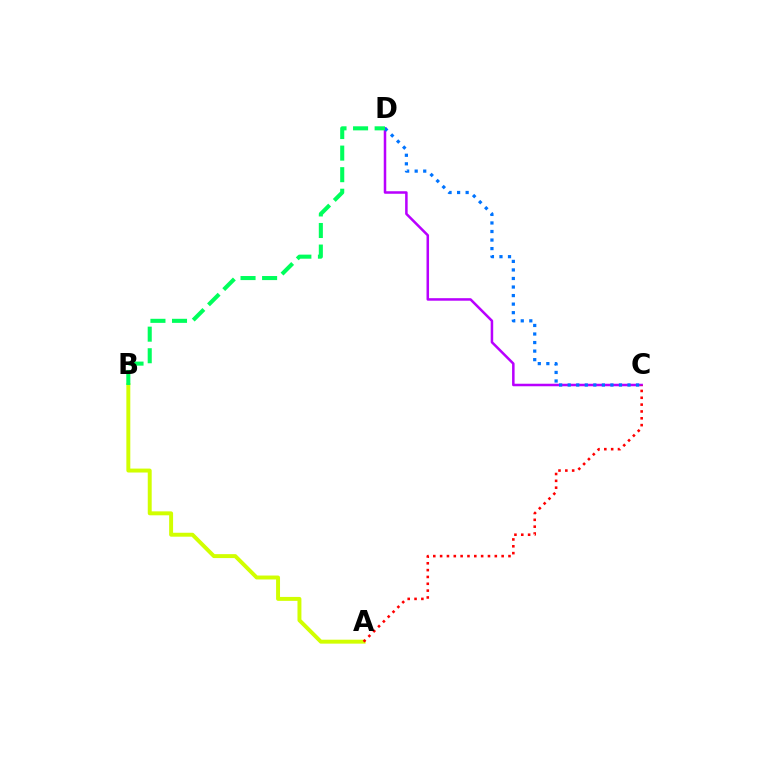{('A', 'B'): [{'color': '#d1ff00', 'line_style': 'solid', 'thickness': 2.83}], ('C', 'D'): [{'color': '#b900ff', 'line_style': 'solid', 'thickness': 1.81}, {'color': '#0074ff', 'line_style': 'dotted', 'thickness': 2.32}], ('A', 'C'): [{'color': '#ff0000', 'line_style': 'dotted', 'thickness': 1.86}], ('B', 'D'): [{'color': '#00ff5c', 'line_style': 'dashed', 'thickness': 2.93}]}